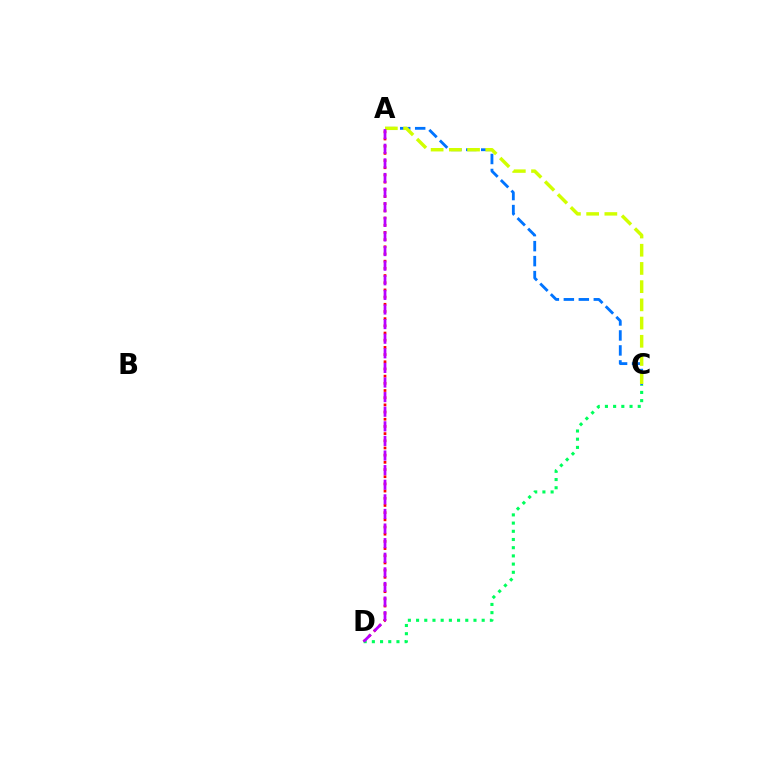{('A', 'D'): [{'color': '#ff0000', 'line_style': 'dotted', 'thickness': 1.95}, {'color': '#b900ff', 'line_style': 'dashed', 'thickness': 1.98}], ('A', 'C'): [{'color': '#0074ff', 'line_style': 'dashed', 'thickness': 2.04}, {'color': '#d1ff00', 'line_style': 'dashed', 'thickness': 2.47}], ('C', 'D'): [{'color': '#00ff5c', 'line_style': 'dotted', 'thickness': 2.23}]}